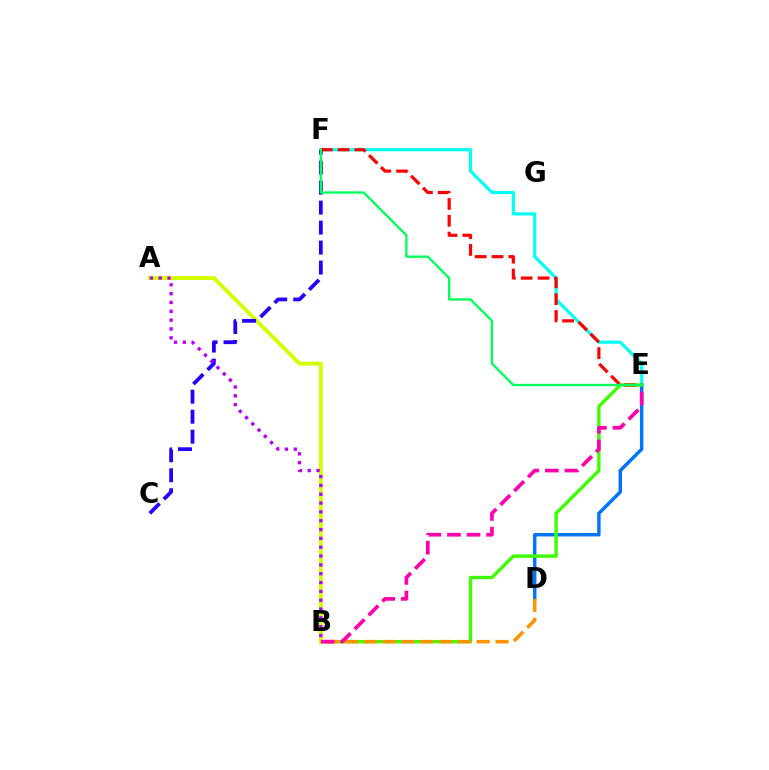{('E', 'F'): [{'color': '#00fff6', 'line_style': 'solid', 'thickness': 2.27}, {'color': '#ff0000', 'line_style': 'dashed', 'thickness': 2.29}, {'color': '#00ff5c', 'line_style': 'solid', 'thickness': 1.68}], ('D', 'E'): [{'color': '#0074ff', 'line_style': 'solid', 'thickness': 2.47}], ('B', 'E'): [{'color': '#3dff00', 'line_style': 'solid', 'thickness': 2.43}, {'color': '#ff00ac', 'line_style': 'dashed', 'thickness': 2.66}], ('A', 'B'): [{'color': '#d1ff00', 'line_style': 'solid', 'thickness': 2.82}, {'color': '#b900ff', 'line_style': 'dotted', 'thickness': 2.4}], ('C', 'F'): [{'color': '#2500ff', 'line_style': 'dashed', 'thickness': 2.72}], ('B', 'D'): [{'color': '#ff9400', 'line_style': 'dashed', 'thickness': 2.55}]}